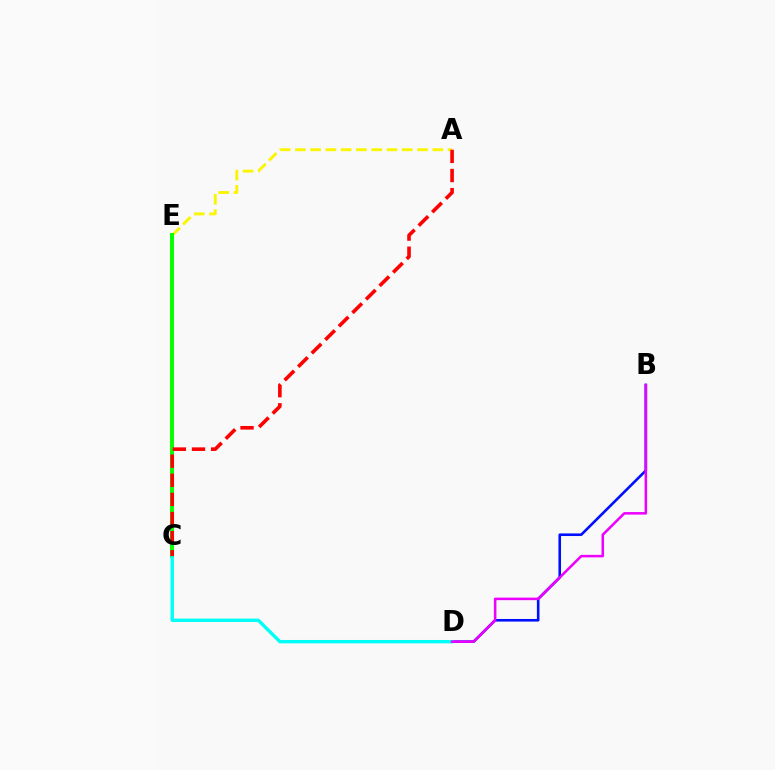{('A', 'E'): [{'color': '#fcf500', 'line_style': 'dashed', 'thickness': 2.07}], ('B', 'D'): [{'color': '#0010ff', 'line_style': 'solid', 'thickness': 1.88}, {'color': '#ee00ff', 'line_style': 'solid', 'thickness': 1.82}], ('C', 'E'): [{'color': '#08ff00', 'line_style': 'solid', 'thickness': 2.88}], ('C', 'D'): [{'color': '#00fff6', 'line_style': 'solid', 'thickness': 2.43}], ('A', 'C'): [{'color': '#ff0000', 'line_style': 'dashed', 'thickness': 2.6}]}